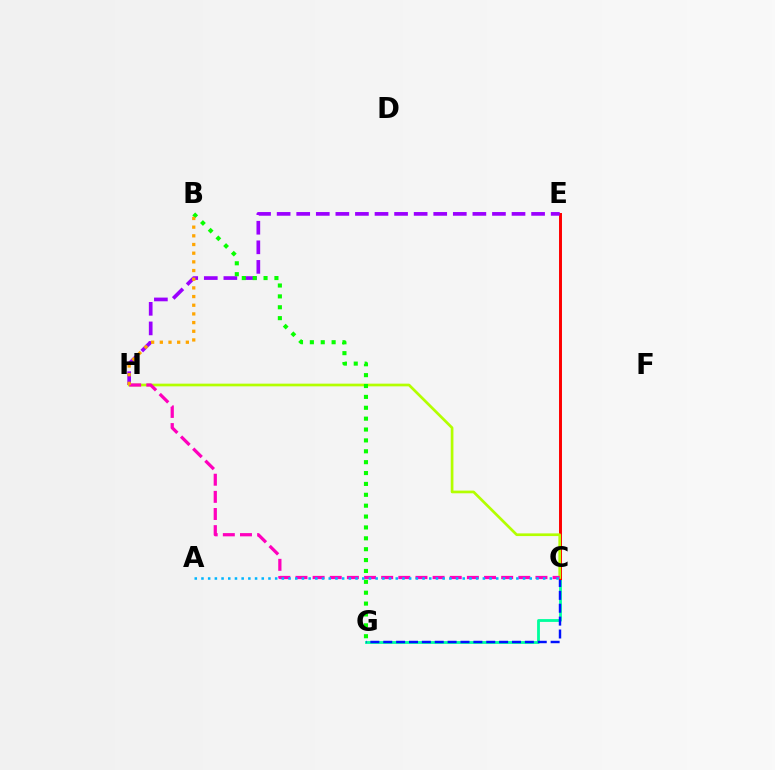{('C', 'G'): [{'color': '#00ff9d', 'line_style': 'solid', 'thickness': 2.03}, {'color': '#0010ff', 'line_style': 'dashed', 'thickness': 1.75}], ('C', 'E'): [{'color': '#ff0000', 'line_style': 'solid', 'thickness': 2.13}], ('C', 'H'): [{'color': '#b3ff00', 'line_style': 'solid', 'thickness': 1.94}, {'color': '#ff00bd', 'line_style': 'dashed', 'thickness': 2.33}], ('E', 'H'): [{'color': '#9b00ff', 'line_style': 'dashed', 'thickness': 2.66}], ('B', 'G'): [{'color': '#08ff00', 'line_style': 'dotted', 'thickness': 2.96}], ('A', 'C'): [{'color': '#00b5ff', 'line_style': 'dotted', 'thickness': 1.82}], ('B', 'H'): [{'color': '#ffa500', 'line_style': 'dotted', 'thickness': 2.36}]}